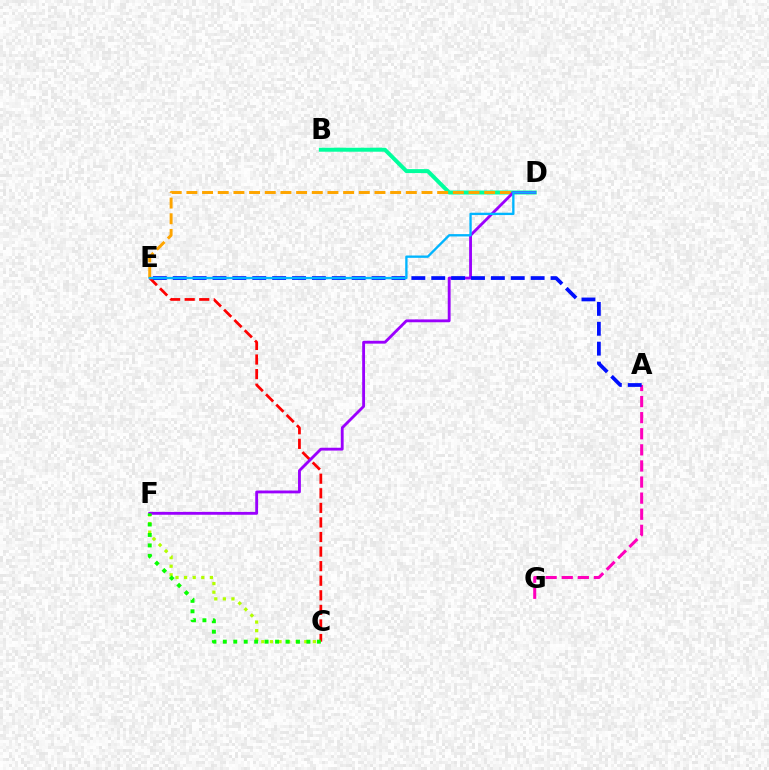{('B', 'D'): [{'color': '#00ff9d', 'line_style': 'solid', 'thickness': 2.87}], ('C', 'F'): [{'color': '#b3ff00', 'line_style': 'dotted', 'thickness': 2.33}, {'color': '#08ff00', 'line_style': 'dotted', 'thickness': 2.84}], ('D', 'E'): [{'color': '#ffa500', 'line_style': 'dashed', 'thickness': 2.13}, {'color': '#00b5ff', 'line_style': 'solid', 'thickness': 1.68}], ('C', 'E'): [{'color': '#ff0000', 'line_style': 'dashed', 'thickness': 1.98}], ('A', 'G'): [{'color': '#ff00bd', 'line_style': 'dashed', 'thickness': 2.19}], ('D', 'F'): [{'color': '#9b00ff', 'line_style': 'solid', 'thickness': 2.05}], ('A', 'E'): [{'color': '#0010ff', 'line_style': 'dashed', 'thickness': 2.7}]}